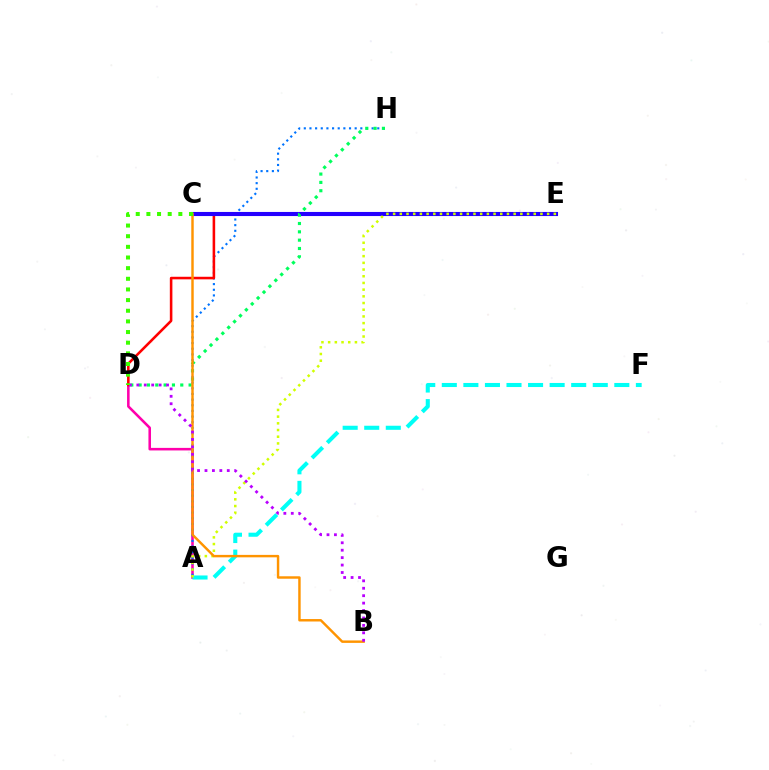{('A', 'D'): [{'color': '#ff00ac', 'line_style': 'solid', 'thickness': 1.84}], ('A', 'H'): [{'color': '#0074ff', 'line_style': 'dotted', 'thickness': 1.54}], ('D', 'E'): [{'color': '#ff0000', 'line_style': 'solid', 'thickness': 1.85}], ('C', 'E'): [{'color': '#2500ff', 'line_style': 'solid', 'thickness': 2.95}], ('D', 'H'): [{'color': '#00ff5c', 'line_style': 'dotted', 'thickness': 2.26}], ('A', 'F'): [{'color': '#00fff6', 'line_style': 'dashed', 'thickness': 2.93}], ('A', 'E'): [{'color': '#d1ff00', 'line_style': 'dotted', 'thickness': 1.82}], ('B', 'C'): [{'color': '#ff9400', 'line_style': 'solid', 'thickness': 1.76}], ('B', 'D'): [{'color': '#b900ff', 'line_style': 'dotted', 'thickness': 2.02}], ('C', 'D'): [{'color': '#3dff00', 'line_style': 'dotted', 'thickness': 2.89}]}